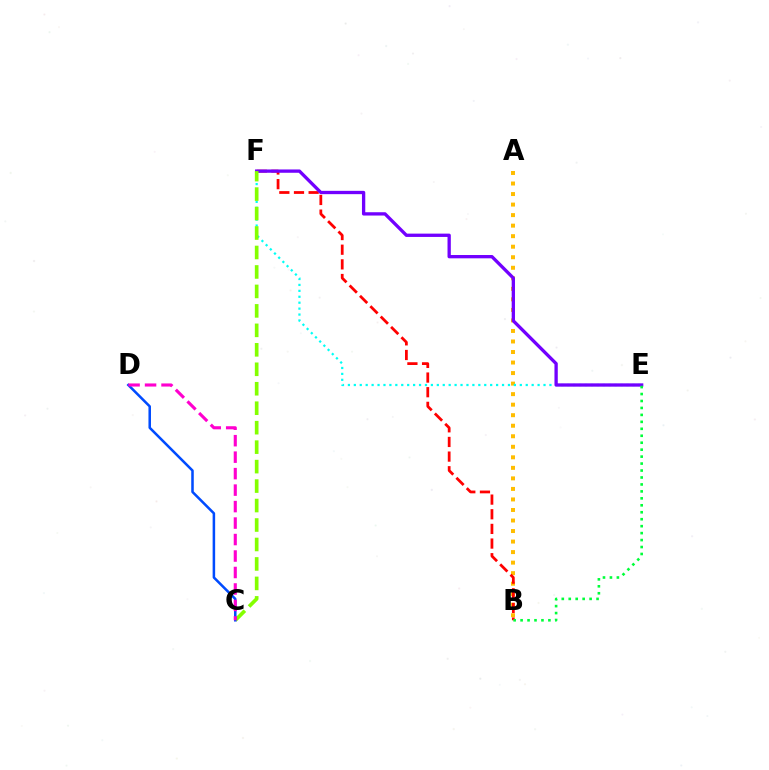{('A', 'B'): [{'color': '#ffbd00', 'line_style': 'dotted', 'thickness': 2.86}], ('E', 'F'): [{'color': '#00fff6', 'line_style': 'dotted', 'thickness': 1.61}, {'color': '#7200ff', 'line_style': 'solid', 'thickness': 2.38}], ('B', 'F'): [{'color': '#ff0000', 'line_style': 'dashed', 'thickness': 1.99}], ('B', 'E'): [{'color': '#00ff39', 'line_style': 'dotted', 'thickness': 1.89}], ('C', 'F'): [{'color': '#84ff00', 'line_style': 'dashed', 'thickness': 2.64}], ('C', 'D'): [{'color': '#004bff', 'line_style': 'solid', 'thickness': 1.82}, {'color': '#ff00cf', 'line_style': 'dashed', 'thickness': 2.24}]}